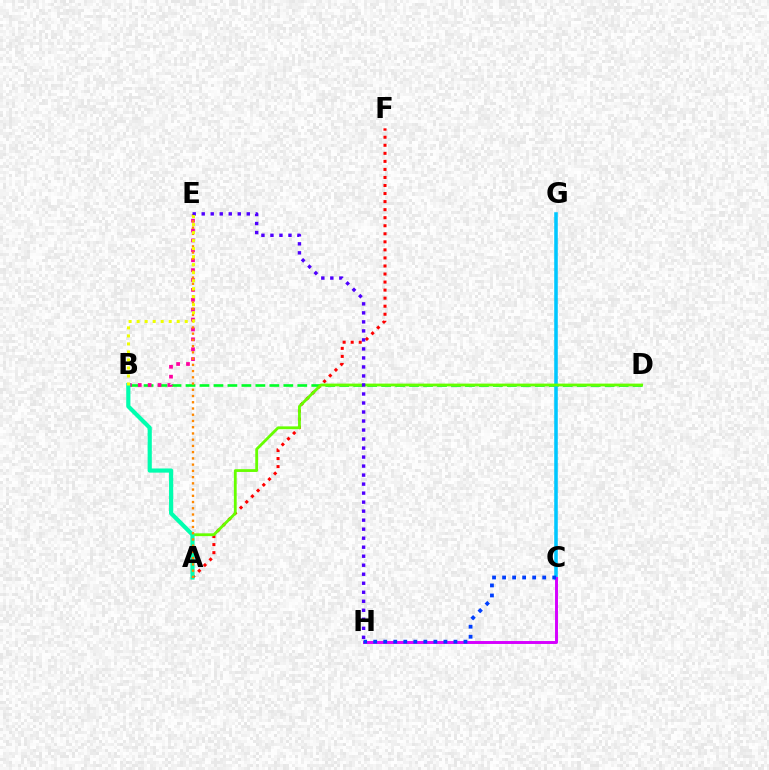{('A', 'F'): [{'color': '#ff0000', 'line_style': 'dotted', 'thickness': 2.19}], ('B', 'D'): [{'color': '#00ff27', 'line_style': 'dashed', 'thickness': 1.9}], ('B', 'E'): [{'color': '#ff00a0', 'line_style': 'dotted', 'thickness': 2.69}, {'color': '#eeff00', 'line_style': 'dotted', 'thickness': 2.18}], ('C', 'G'): [{'color': '#00c7ff', 'line_style': 'solid', 'thickness': 2.56}], ('A', 'D'): [{'color': '#66ff00', 'line_style': 'solid', 'thickness': 2.02}], ('A', 'B'): [{'color': '#00ffaf', 'line_style': 'solid', 'thickness': 2.99}], ('C', 'H'): [{'color': '#d600ff', 'line_style': 'solid', 'thickness': 2.11}, {'color': '#003fff', 'line_style': 'dotted', 'thickness': 2.72}], ('A', 'E'): [{'color': '#ff8800', 'line_style': 'dotted', 'thickness': 1.69}], ('E', 'H'): [{'color': '#4f00ff', 'line_style': 'dotted', 'thickness': 2.45}]}